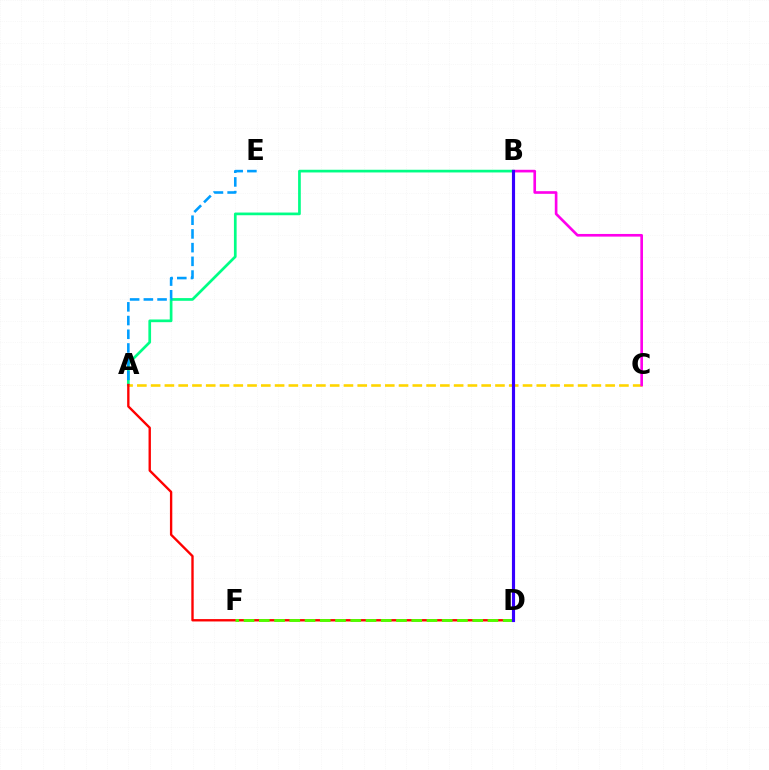{('A', 'B'): [{'color': '#00ff86', 'line_style': 'solid', 'thickness': 1.95}], ('A', 'C'): [{'color': '#ffd500', 'line_style': 'dashed', 'thickness': 1.87}], ('A', 'E'): [{'color': '#009eff', 'line_style': 'dashed', 'thickness': 1.86}], ('A', 'D'): [{'color': '#ff0000', 'line_style': 'solid', 'thickness': 1.7}], ('D', 'F'): [{'color': '#4fff00', 'line_style': 'dashed', 'thickness': 2.07}], ('B', 'C'): [{'color': '#ff00ed', 'line_style': 'solid', 'thickness': 1.91}], ('B', 'D'): [{'color': '#3700ff', 'line_style': 'solid', 'thickness': 2.26}]}